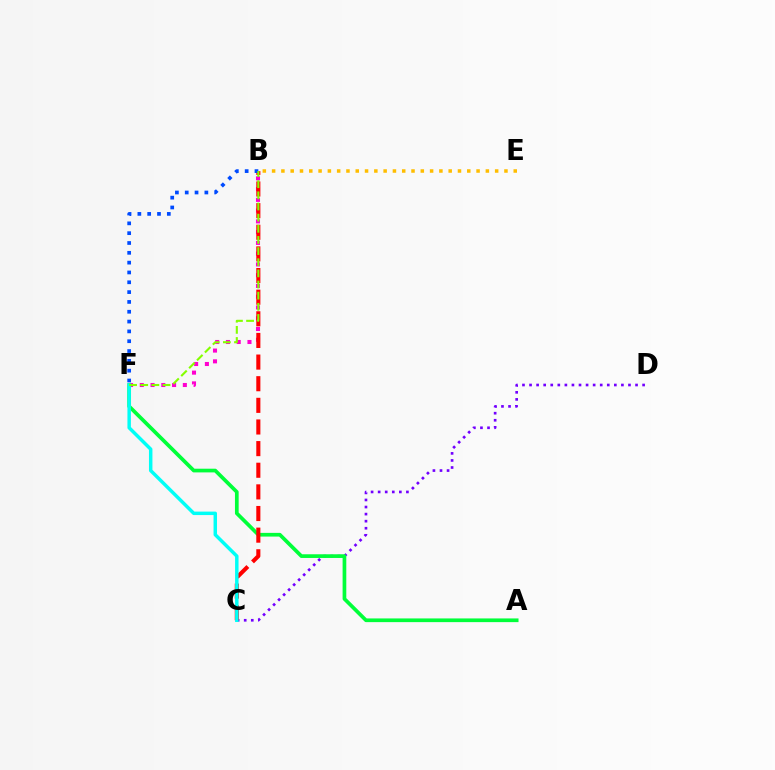{('B', 'F'): [{'color': '#ff00cf', 'line_style': 'dotted', 'thickness': 2.92}, {'color': '#004bff', 'line_style': 'dotted', 'thickness': 2.67}, {'color': '#84ff00', 'line_style': 'dashed', 'thickness': 1.51}], ('C', 'D'): [{'color': '#7200ff', 'line_style': 'dotted', 'thickness': 1.92}], ('B', 'E'): [{'color': '#ffbd00', 'line_style': 'dotted', 'thickness': 2.53}], ('A', 'F'): [{'color': '#00ff39', 'line_style': 'solid', 'thickness': 2.66}], ('B', 'C'): [{'color': '#ff0000', 'line_style': 'dashed', 'thickness': 2.94}], ('C', 'F'): [{'color': '#00fff6', 'line_style': 'solid', 'thickness': 2.5}]}